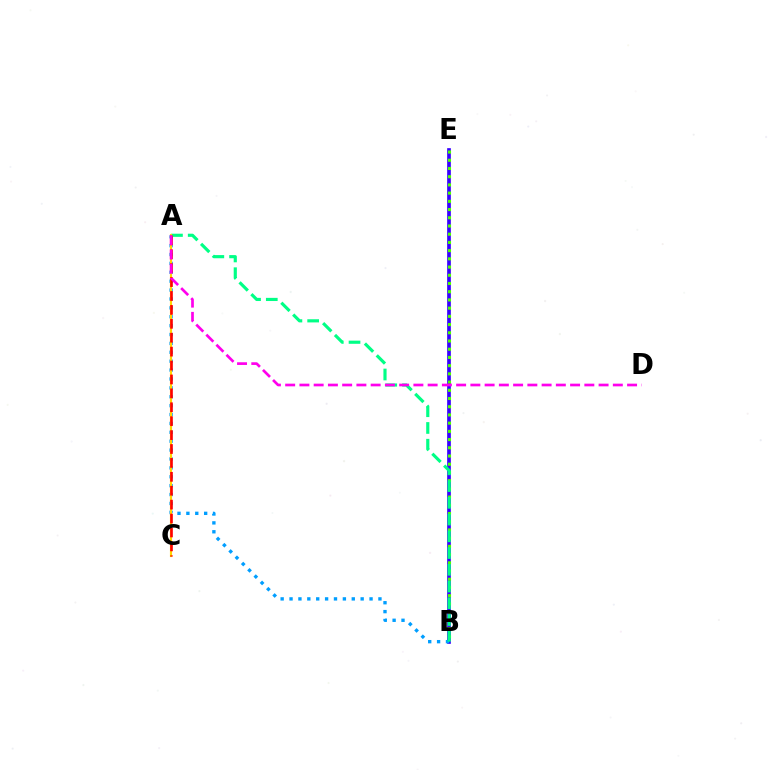{('B', 'E'): [{'color': '#3700ff', 'line_style': 'solid', 'thickness': 2.64}, {'color': '#4fff00', 'line_style': 'dotted', 'thickness': 2.23}], ('A', 'B'): [{'color': '#009eff', 'line_style': 'dotted', 'thickness': 2.42}, {'color': '#00ff86', 'line_style': 'dashed', 'thickness': 2.27}], ('A', 'C'): [{'color': '#ffd500', 'line_style': 'solid', 'thickness': 1.53}, {'color': '#ff0000', 'line_style': 'dashed', 'thickness': 1.89}], ('A', 'D'): [{'color': '#ff00ed', 'line_style': 'dashed', 'thickness': 1.94}]}